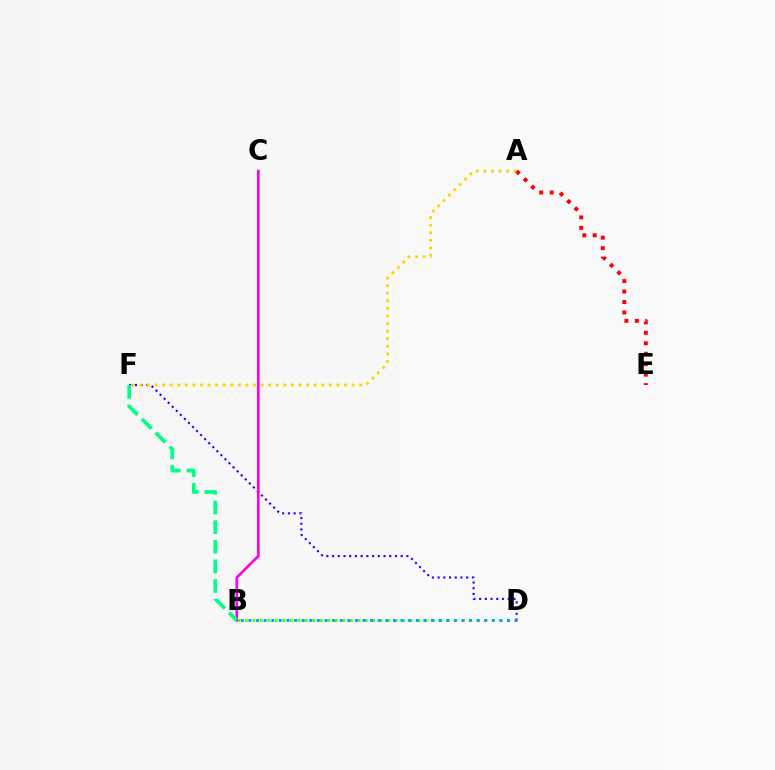{('D', 'F'): [{'color': '#3700ff', 'line_style': 'dotted', 'thickness': 1.55}], ('A', 'F'): [{'color': '#ffd500', 'line_style': 'dotted', 'thickness': 2.06}], ('B', 'D'): [{'color': '#4fff00', 'line_style': 'dotted', 'thickness': 2.03}, {'color': '#009eff', 'line_style': 'dotted', 'thickness': 2.07}], ('B', 'C'): [{'color': '#ff00ed', 'line_style': 'solid', 'thickness': 1.91}], ('B', 'F'): [{'color': '#00ff86', 'line_style': 'dashed', 'thickness': 2.67}], ('A', 'E'): [{'color': '#ff0000', 'line_style': 'dotted', 'thickness': 2.84}]}